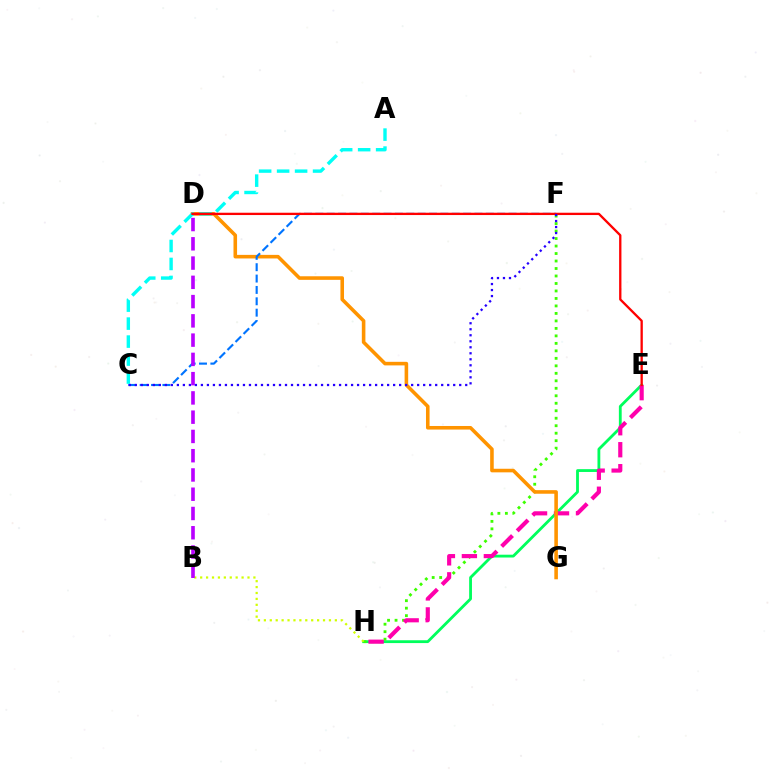{('E', 'H'): [{'color': '#00ff5c', 'line_style': 'solid', 'thickness': 2.03}, {'color': '#ff00ac', 'line_style': 'dashed', 'thickness': 2.98}], ('F', 'H'): [{'color': '#3dff00', 'line_style': 'dotted', 'thickness': 2.03}], ('D', 'G'): [{'color': '#ff9400', 'line_style': 'solid', 'thickness': 2.58}], ('C', 'F'): [{'color': '#0074ff', 'line_style': 'dashed', 'thickness': 1.54}, {'color': '#2500ff', 'line_style': 'dotted', 'thickness': 1.63}], ('B', 'H'): [{'color': '#d1ff00', 'line_style': 'dotted', 'thickness': 1.61}], ('A', 'C'): [{'color': '#00fff6', 'line_style': 'dashed', 'thickness': 2.44}], ('D', 'E'): [{'color': '#ff0000', 'line_style': 'solid', 'thickness': 1.67}], ('B', 'D'): [{'color': '#b900ff', 'line_style': 'dashed', 'thickness': 2.62}]}